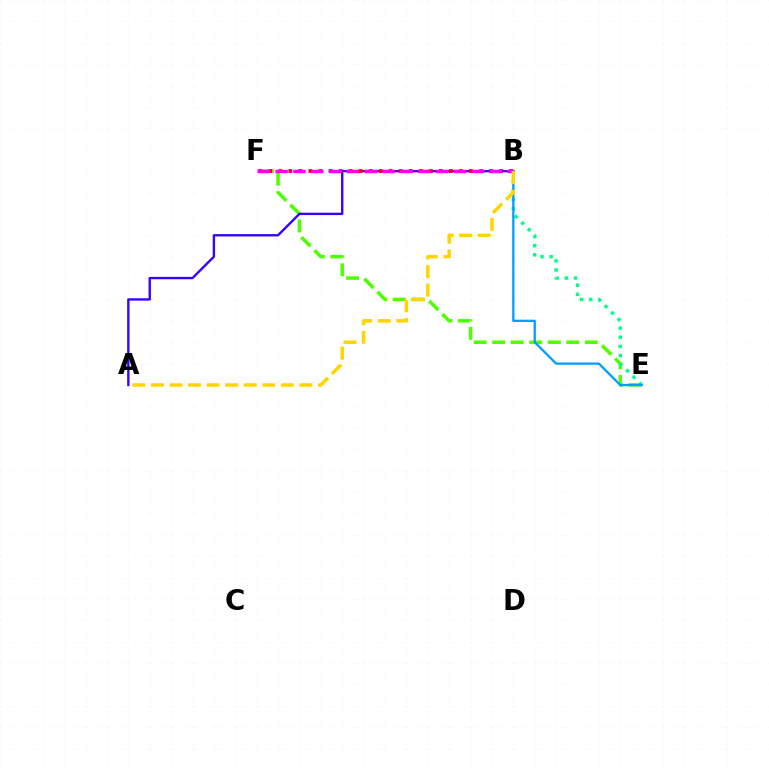{('E', 'F'): [{'color': '#4fff00', 'line_style': 'dashed', 'thickness': 2.52}], ('B', 'E'): [{'color': '#00ff86', 'line_style': 'dotted', 'thickness': 2.48}, {'color': '#009eff', 'line_style': 'solid', 'thickness': 1.65}], ('A', 'B'): [{'color': '#3700ff', 'line_style': 'solid', 'thickness': 1.7}, {'color': '#ffd500', 'line_style': 'dashed', 'thickness': 2.52}], ('B', 'F'): [{'color': '#ff0000', 'line_style': 'dotted', 'thickness': 2.73}, {'color': '#ff00ed', 'line_style': 'dashed', 'thickness': 2.43}]}